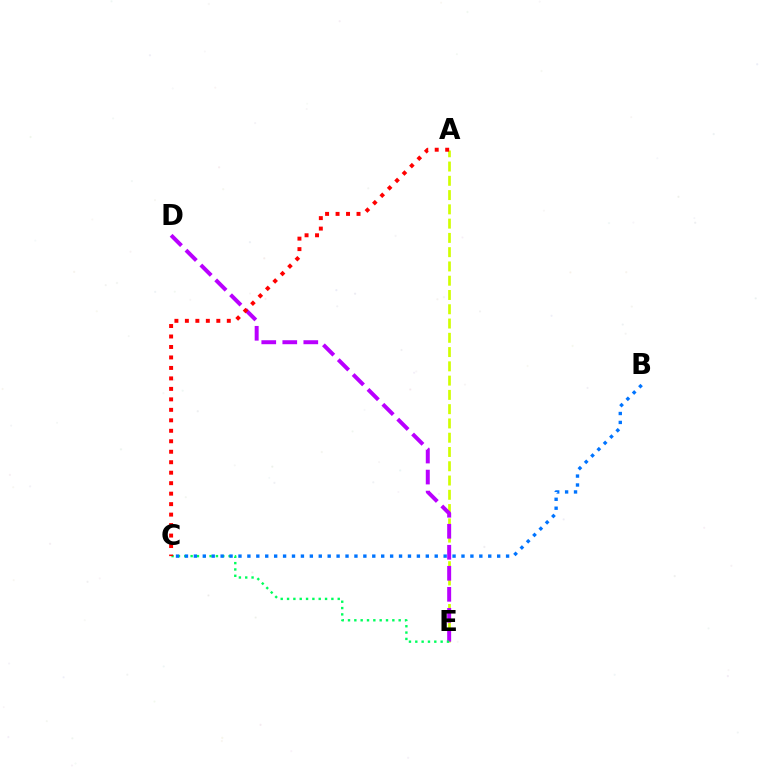{('A', 'E'): [{'color': '#d1ff00', 'line_style': 'dashed', 'thickness': 1.94}], ('D', 'E'): [{'color': '#b900ff', 'line_style': 'dashed', 'thickness': 2.86}], ('C', 'E'): [{'color': '#00ff5c', 'line_style': 'dotted', 'thickness': 1.72}], ('B', 'C'): [{'color': '#0074ff', 'line_style': 'dotted', 'thickness': 2.42}], ('A', 'C'): [{'color': '#ff0000', 'line_style': 'dotted', 'thickness': 2.85}]}